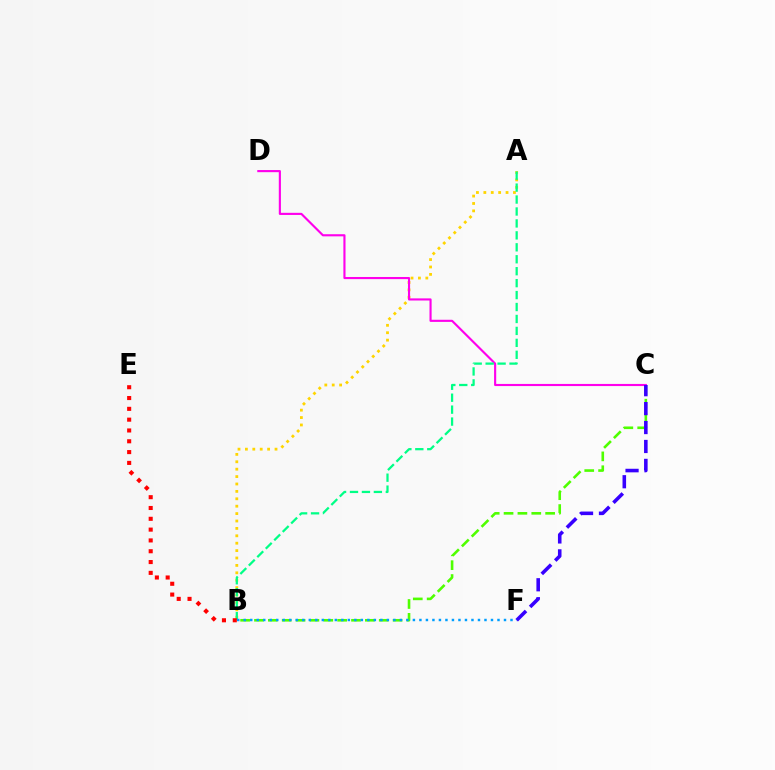{('A', 'B'): [{'color': '#ffd500', 'line_style': 'dotted', 'thickness': 2.01}, {'color': '#00ff86', 'line_style': 'dashed', 'thickness': 1.62}], ('C', 'D'): [{'color': '#ff00ed', 'line_style': 'solid', 'thickness': 1.54}], ('B', 'E'): [{'color': '#ff0000', 'line_style': 'dotted', 'thickness': 2.94}], ('B', 'C'): [{'color': '#4fff00', 'line_style': 'dashed', 'thickness': 1.88}], ('C', 'F'): [{'color': '#3700ff', 'line_style': 'dashed', 'thickness': 2.57}], ('B', 'F'): [{'color': '#009eff', 'line_style': 'dotted', 'thickness': 1.77}]}